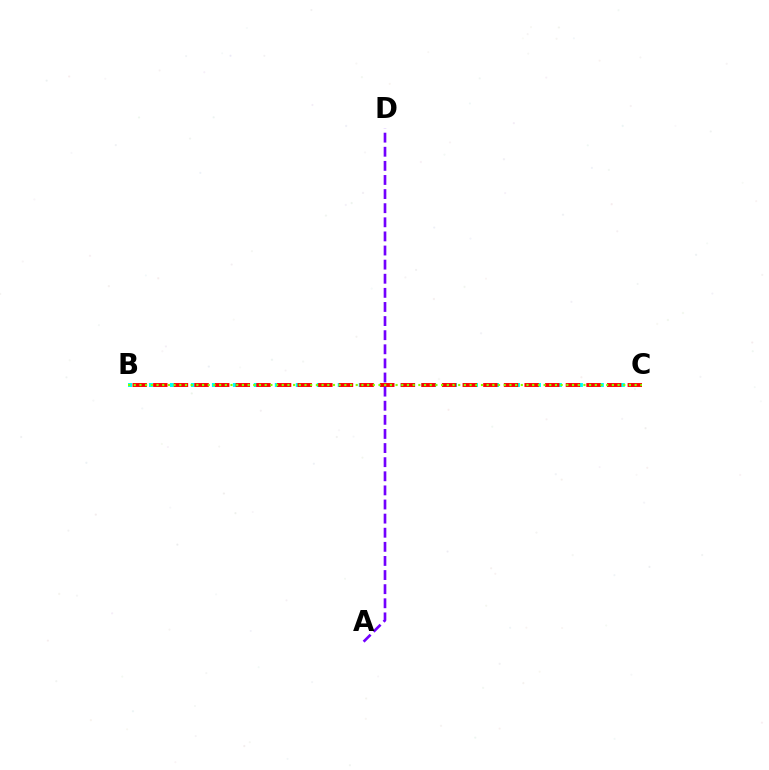{('B', 'C'): [{'color': '#00fff6', 'line_style': 'dotted', 'thickness': 2.85}, {'color': '#ff0000', 'line_style': 'dashed', 'thickness': 2.8}, {'color': '#84ff00', 'line_style': 'dotted', 'thickness': 1.55}], ('A', 'D'): [{'color': '#7200ff', 'line_style': 'dashed', 'thickness': 1.92}]}